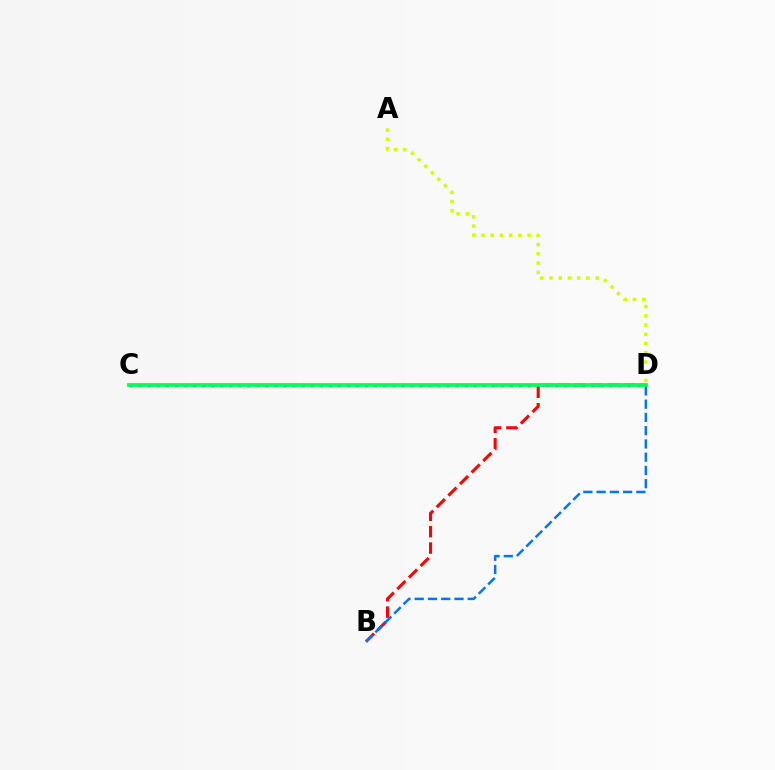{('B', 'D'): [{'color': '#ff0000', 'line_style': 'dashed', 'thickness': 2.23}, {'color': '#0074ff', 'line_style': 'dashed', 'thickness': 1.8}], ('C', 'D'): [{'color': '#b900ff', 'line_style': 'dotted', 'thickness': 2.46}, {'color': '#00ff5c', 'line_style': 'solid', 'thickness': 2.7}], ('A', 'D'): [{'color': '#d1ff00', 'line_style': 'dotted', 'thickness': 2.51}]}